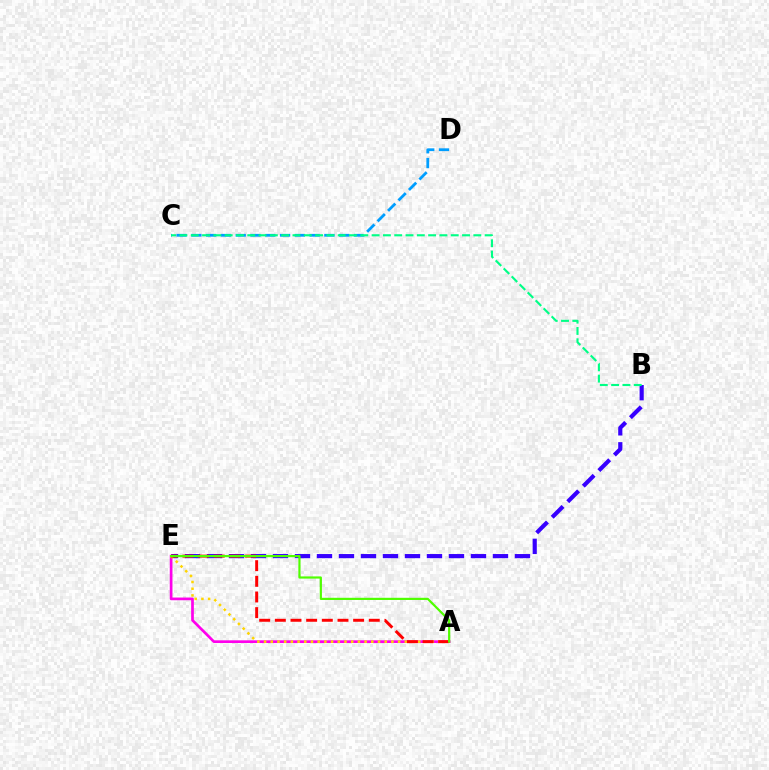{('B', 'E'): [{'color': '#3700ff', 'line_style': 'dashed', 'thickness': 2.99}], ('A', 'E'): [{'color': '#ff00ed', 'line_style': 'solid', 'thickness': 1.94}, {'color': '#ffd500', 'line_style': 'dotted', 'thickness': 1.82}, {'color': '#ff0000', 'line_style': 'dashed', 'thickness': 2.13}, {'color': '#4fff00', 'line_style': 'solid', 'thickness': 1.58}], ('C', 'D'): [{'color': '#009eff', 'line_style': 'dashed', 'thickness': 2.01}], ('B', 'C'): [{'color': '#00ff86', 'line_style': 'dashed', 'thickness': 1.54}]}